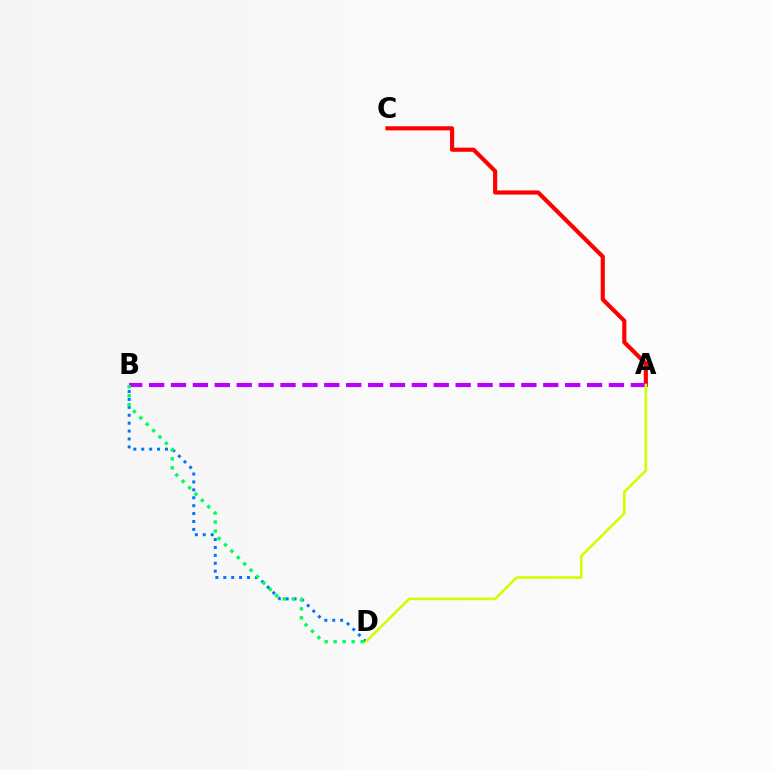{('B', 'D'): [{'color': '#0074ff', 'line_style': 'dotted', 'thickness': 2.15}, {'color': '#00ff5c', 'line_style': 'dotted', 'thickness': 2.45}], ('A', 'C'): [{'color': '#ff0000', 'line_style': 'solid', 'thickness': 2.98}], ('A', 'B'): [{'color': '#b900ff', 'line_style': 'dashed', 'thickness': 2.97}], ('A', 'D'): [{'color': '#d1ff00', 'line_style': 'solid', 'thickness': 1.86}]}